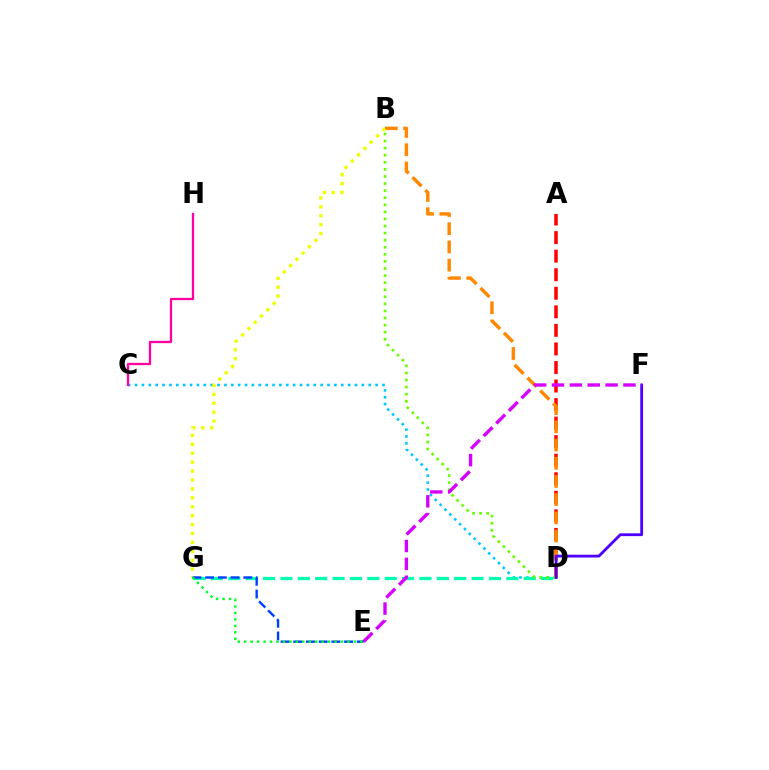{('A', 'D'): [{'color': '#ff0000', 'line_style': 'dashed', 'thickness': 2.52}], ('C', 'D'): [{'color': '#00c7ff', 'line_style': 'dotted', 'thickness': 1.87}], ('B', 'D'): [{'color': '#ff8800', 'line_style': 'dashed', 'thickness': 2.47}, {'color': '#66ff00', 'line_style': 'dotted', 'thickness': 1.92}], ('D', 'G'): [{'color': '#00ffaf', 'line_style': 'dashed', 'thickness': 2.36}], ('D', 'F'): [{'color': '#4f00ff', 'line_style': 'solid', 'thickness': 2.03}], ('E', 'F'): [{'color': '#d600ff', 'line_style': 'dashed', 'thickness': 2.43}], ('B', 'G'): [{'color': '#eeff00', 'line_style': 'dotted', 'thickness': 2.42}], ('E', 'G'): [{'color': '#003fff', 'line_style': 'dashed', 'thickness': 1.73}, {'color': '#00ff27', 'line_style': 'dotted', 'thickness': 1.75}], ('C', 'H'): [{'color': '#ff00a0', 'line_style': 'solid', 'thickness': 1.65}]}